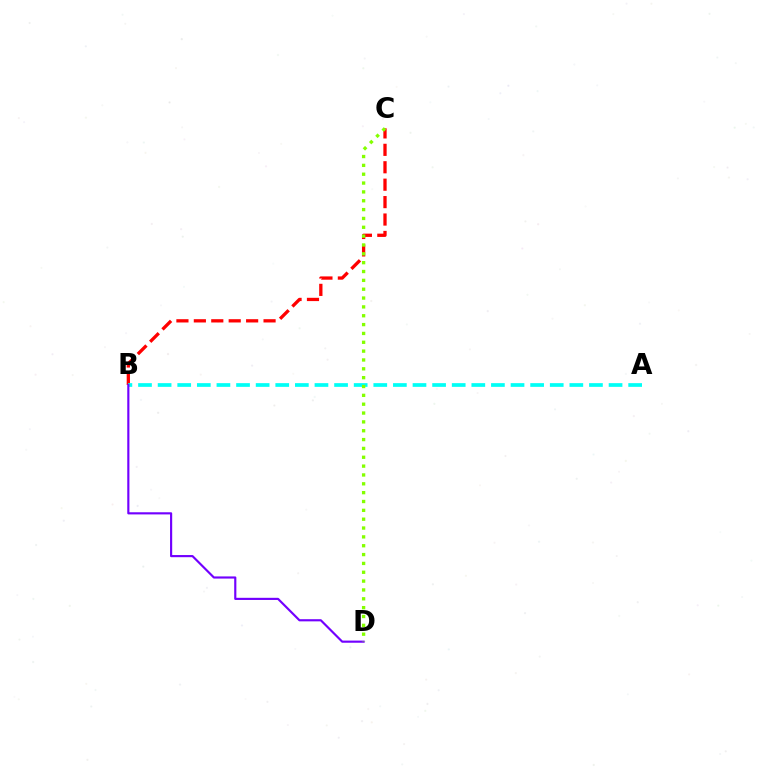{('B', 'C'): [{'color': '#ff0000', 'line_style': 'dashed', 'thickness': 2.37}], ('A', 'B'): [{'color': '#00fff6', 'line_style': 'dashed', 'thickness': 2.66}], ('B', 'D'): [{'color': '#7200ff', 'line_style': 'solid', 'thickness': 1.55}], ('C', 'D'): [{'color': '#84ff00', 'line_style': 'dotted', 'thickness': 2.4}]}